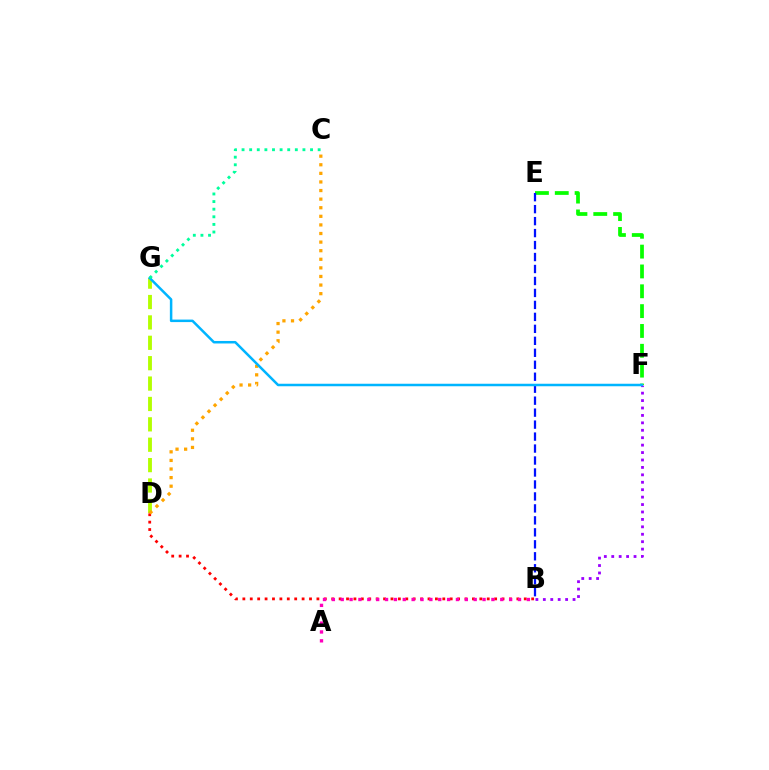{('D', 'G'): [{'color': '#b3ff00', 'line_style': 'dashed', 'thickness': 2.77}], ('B', 'D'): [{'color': '#ff0000', 'line_style': 'dotted', 'thickness': 2.01}], ('E', 'F'): [{'color': '#08ff00', 'line_style': 'dashed', 'thickness': 2.69}], ('C', 'D'): [{'color': '#ffa500', 'line_style': 'dotted', 'thickness': 2.33}], ('B', 'F'): [{'color': '#9b00ff', 'line_style': 'dotted', 'thickness': 2.02}], ('B', 'E'): [{'color': '#0010ff', 'line_style': 'dashed', 'thickness': 1.63}], ('A', 'B'): [{'color': '#ff00bd', 'line_style': 'dotted', 'thickness': 2.41}], ('F', 'G'): [{'color': '#00b5ff', 'line_style': 'solid', 'thickness': 1.8}], ('C', 'G'): [{'color': '#00ff9d', 'line_style': 'dotted', 'thickness': 2.07}]}